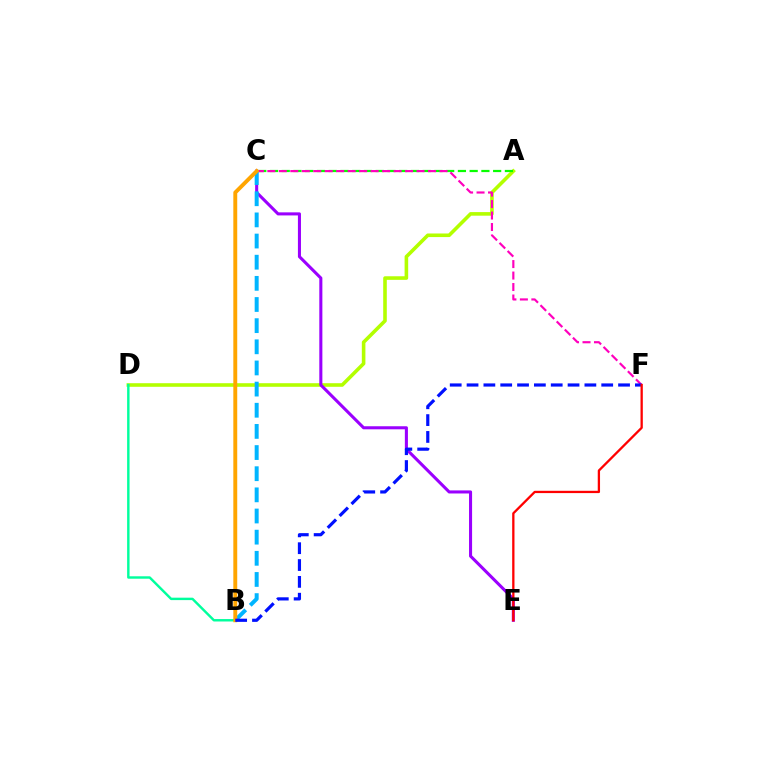{('A', 'D'): [{'color': '#b3ff00', 'line_style': 'solid', 'thickness': 2.58}], ('A', 'C'): [{'color': '#08ff00', 'line_style': 'dashed', 'thickness': 1.6}], ('B', 'D'): [{'color': '#00ff9d', 'line_style': 'solid', 'thickness': 1.75}], ('C', 'F'): [{'color': '#ff00bd', 'line_style': 'dashed', 'thickness': 1.56}], ('C', 'E'): [{'color': '#9b00ff', 'line_style': 'solid', 'thickness': 2.21}], ('B', 'C'): [{'color': '#00b5ff', 'line_style': 'dashed', 'thickness': 2.87}, {'color': '#ffa500', 'line_style': 'solid', 'thickness': 2.81}], ('B', 'F'): [{'color': '#0010ff', 'line_style': 'dashed', 'thickness': 2.29}], ('E', 'F'): [{'color': '#ff0000', 'line_style': 'solid', 'thickness': 1.65}]}